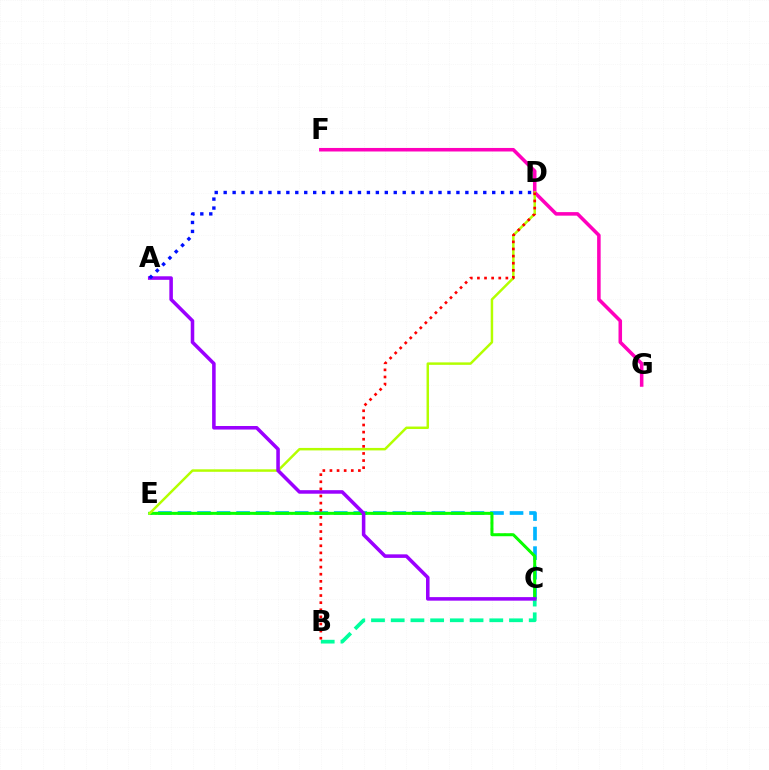{('F', 'G'): [{'color': '#ff00bd', 'line_style': 'solid', 'thickness': 2.55}], ('C', 'E'): [{'color': '#ffa500', 'line_style': 'dotted', 'thickness': 1.68}, {'color': '#00b5ff', 'line_style': 'dashed', 'thickness': 2.65}, {'color': '#08ff00', 'line_style': 'solid', 'thickness': 2.16}], ('D', 'E'): [{'color': '#b3ff00', 'line_style': 'solid', 'thickness': 1.78}], ('B', 'C'): [{'color': '#00ff9d', 'line_style': 'dashed', 'thickness': 2.68}], ('A', 'C'): [{'color': '#9b00ff', 'line_style': 'solid', 'thickness': 2.55}], ('B', 'D'): [{'color': '#ff0000', 'line_style': 'dotted', 'thickness': 1.93}], ('A', 'D'): [{'color': '#0010ff', 'line_style': 'dotted', 'thickness': 2.43}]}